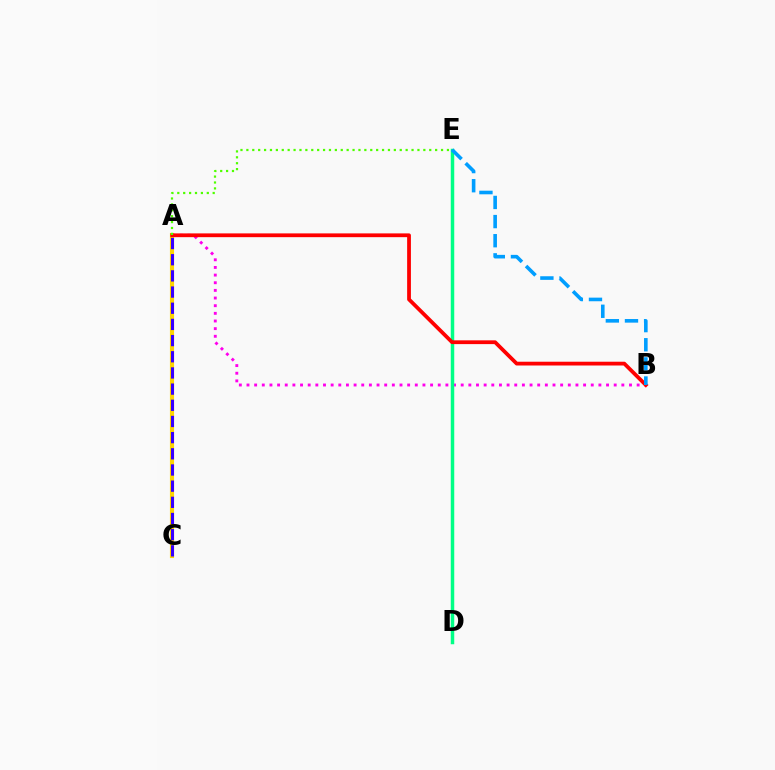{('A', 'C'): [{'color': '#ffd500', 'line_style': 'solid', 'thickness': 2.98}, {'color': '#3700ff', 'line_style': 'dashed', 'thickness': 2.2}], ('A', 'B'): [{'color': '#ff00ed', 'line_style': 'dotted', 'thickness': 2.08}, {'color': '#ff0000', 'line_style': 'solid', 'thickness': 2.72}], ('D', 'E'): [{'color': '#00ff86', 'line_style': 'solid', 'thickness': 2.5}], ('B', 'E'): [{'color': '#009eff', 'line_style': 'dashed', 'thickness': 2.6}], ('A', 'E'): [{'color': '#4fff00', 'line_style': 'dotted', 'thickness': 1.6}]}